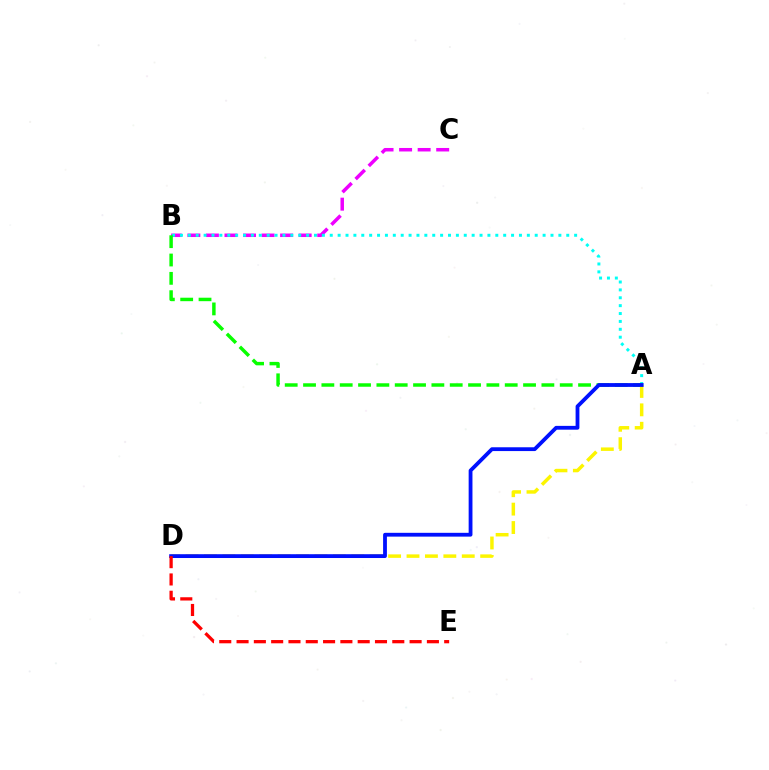{('B', 'C'): [{'color': '#ee00ff', 'line_style': 'dashed', 'thickness': 2.52}], ('A', 'B'): [{'color': '#00fff6', 'line_style': 'dotted', 'thickness': 2.14}, {'color': '#08ff00', 'line_style': 'dashed', 'thickness': 2.49}], ('A', 'D'): [{'color': '#fcf500', 'line_style': 'dashed', 'thickness': 2.5}, {'color': '#0010ff', 'line_style': 'solid', 'thickness': 2.74}], ('D', 'E'): [{'color': '#ff0000', 'line_style': 'dashed', 'thickness': 2.35}]}